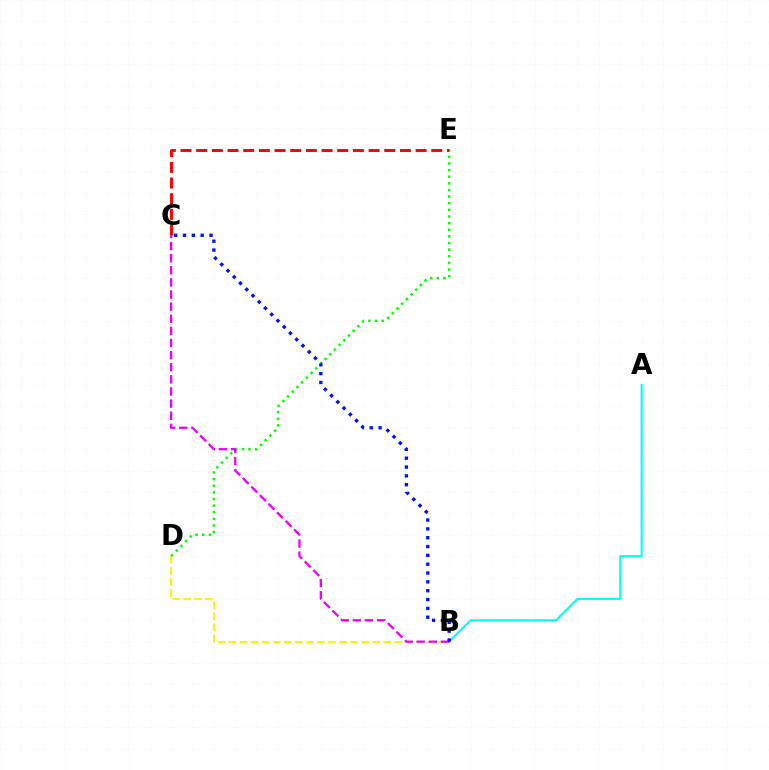{('A', 'B'): [{'color': '#00fff6', 'line_style': 'solid', 'thickness': 1.52}], ('B', 'D'): [{'color': '#fcf500', 'line_style': 'dashed', 'thickness': 1.5}], ('D', 'E'): [{'color': '#08ff00', 'line_style': 'dotted', 'thickness': 1.8}], ('C', 'E'): [{'color': '#ff0000', 'line_style': 'dashed', 'thickness': 2.13}], ('B', 'C'): [{'color': '#ee00ff', 'line_style': 'dashed', 'thickness': 1.65}, {'color': '#0010ff', 'line_style': 'dotted', 'thickness': 2.4}]}